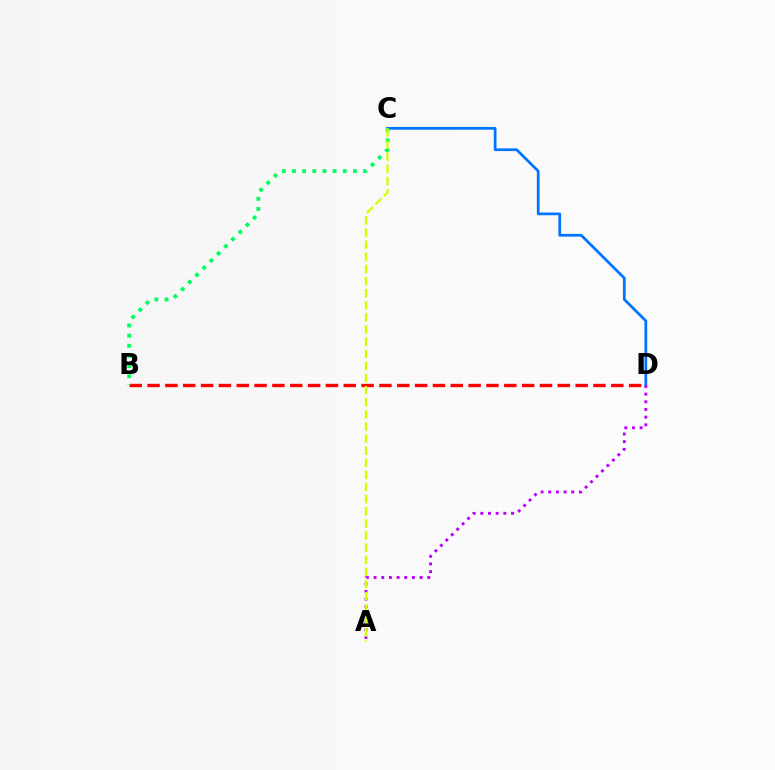{('C', 'D'): [{'color': '#0074ff', 'line_style': 'solid', 'thickness': 1.97}], ('B', 'D'): [{'color': '#ff0000', 'line_style': 'dashed', 'thickness': 2.42}], ('A', 'D'): [{'color': '#b900ff', 'line_style': 'dotted', 'thickness': 2.08}], ('B', 'C'): [{'color': '#00ff5c', 'line_style': 'dotted', 'thickness': 2.76}], ('A', 'C'): [{'color': '#d1ff00', 'line_style': 'dashed', 'thickness': 1.65}]}